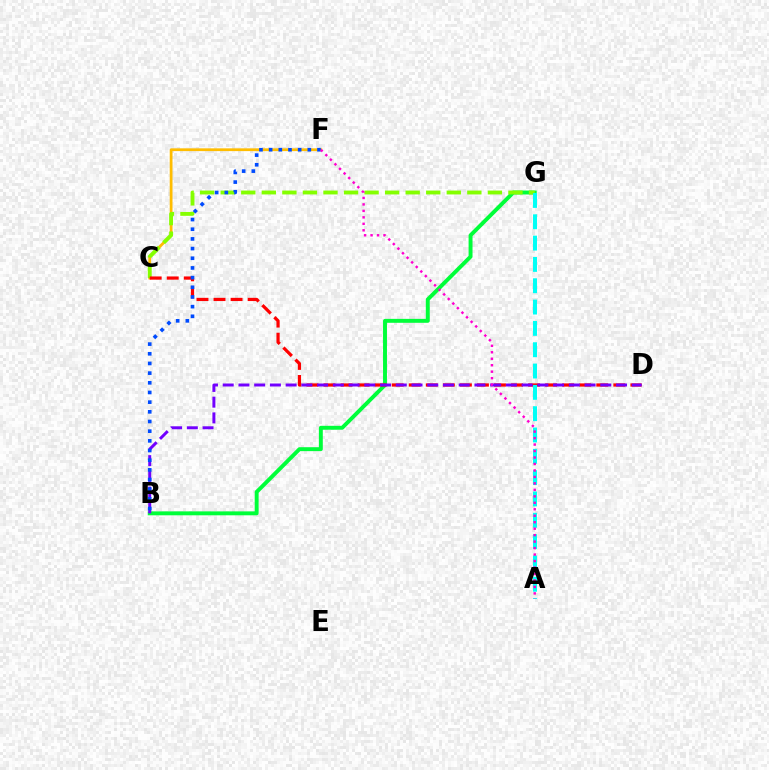{('B', 'G'): [{'color': '#00ff39', 'line_style': 'solid', 'thickness': 2.83}], ('C', 'F'): [{'color': '#ffbd00', 'line_style': 'solid', 'thickness': 1.99}], ('C', 'G'): [{'color': '#84ff00', 'line_style': 'dashed', 'thickness': 2.79}], ('C', 'D'): [{'color': '#ff0000', 'line_style': 'dashed', 'thickness': 2.32}], ('B', 'D'): [{'color': '#7200ff', 'line_style': 'dashed', 'thickness': 2.14}], ('B', 'F'): [{'color': '#004bff', 'line_style': 'dotted', 'thickness': 2.63}], ('A', 'G'): [{'color': '#00fff6', 'line_style': 'dashed', 'thickness': 2.9}], ('A', 'F'): [{'color': '#ff00cf', 'line_style': 'dotted', 'thickness': 1.76}]}